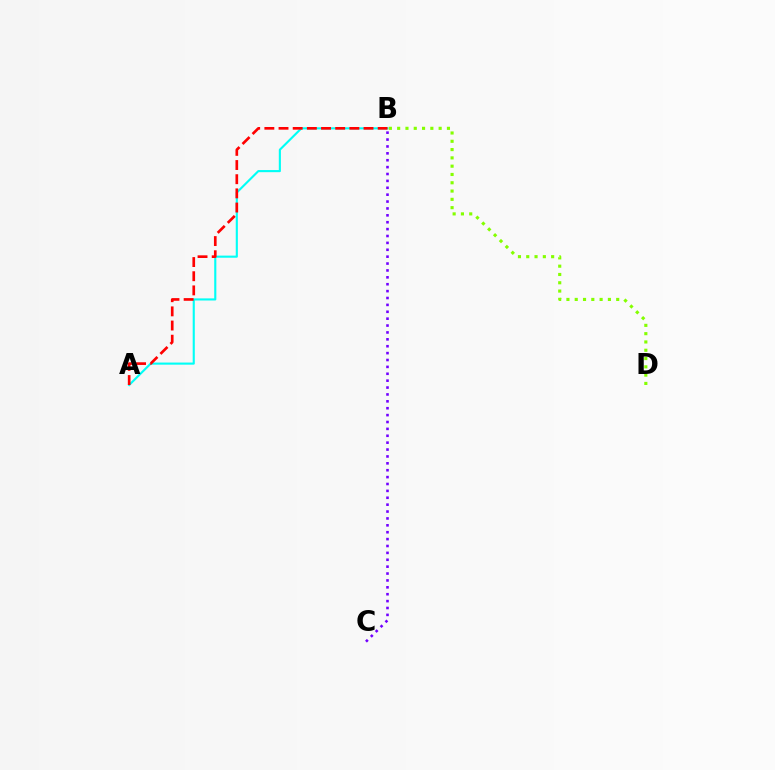{('A', 'B'): [{'color': '#00fff6', 'line_style': 'solid', 'thickness': 1.53}, {'color': '#ff0000', 'line_style': 'dashed', 'thickness': 1.92}], ('B', 'D'): [{'color': '#84ff00', 'line_style': 'dotted', 'thickness': 2.25}], ('B', 'C'): [{'color': '#7200ff', 'line_style': 'dotted', 'thickness': 1.87}]}